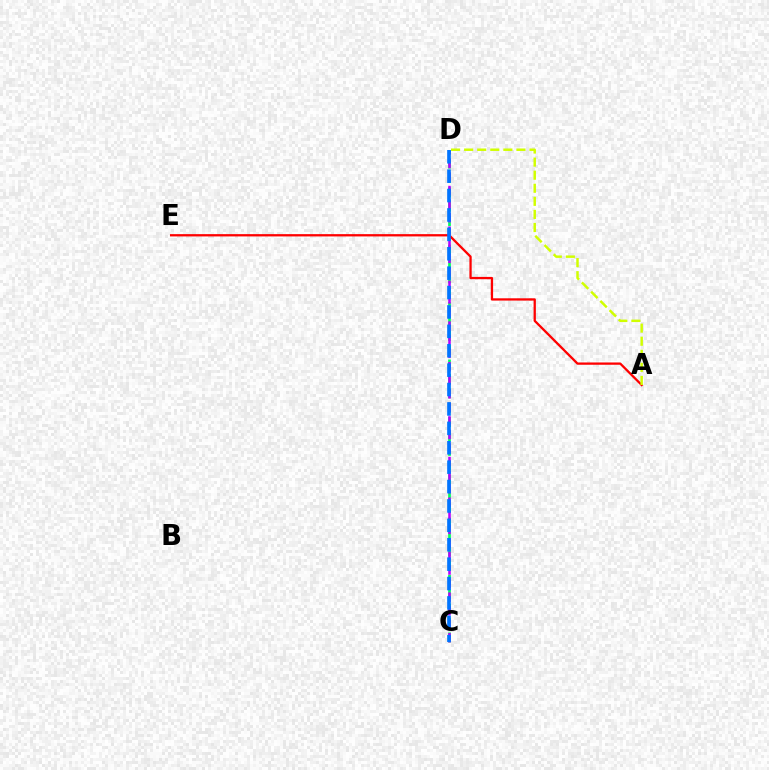{('C', 'D'): [{'color': '#00ff5c', 'line_style': 'dashed', 'thickness': 1.95}, {'color': '#b900ff', 'line_style': 'dashed', 'thickness': 1.84}, {'color': '#0074ff', 'line_style': 'dashed', 'thickness': 2.64}], ('A', 'E'): [{'color': '#ff0000', 'line_style': 'solid', 'thickness': 1.65}], ('A', 'D'): [{'color': '#d1ff00', 'line_style': 'dashed', 'thickness': 1.78}]}